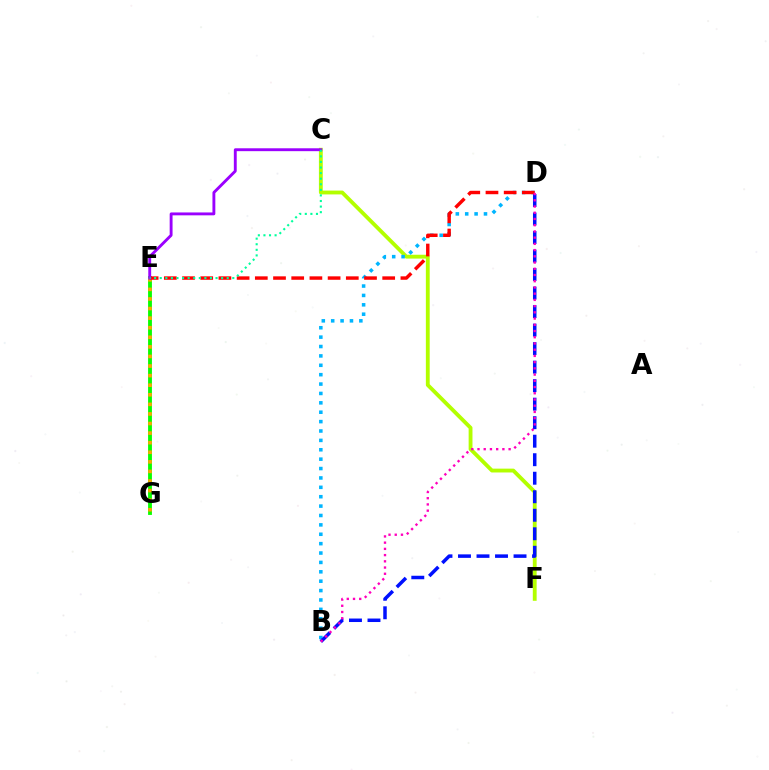{('E', 'G'): [{'color': '#08ff00', 'line_style': 'solid', 'thickness': 2.76}, {'color': '#ffa500', 'line_style': 'dotted', 'thickness': 2.6}], ('C', 'F'): [{'color': '#b3ff00', 'line_style': 'solid', 'thickness': 2.76}], ('B', 'D'): [{'color': '#00b5ff', 'line_style': 'dotted', 'thickness': 2.55}, {'color': '#0010ff', 'line_style': 'dashed', 'thickness': 2.52}, {'color': '#ff00bd', 'line_style': 'dotted', 'thickness': 1.69}], ('D', 'E'): [{'color': '#ff0000', 'line_style': 'dashed', 'thickness': 2.47}], ('C', 'E'): [{'color': '#9b00ff', 'line_style': 'solid', 'thickness': 2.07}, {'color': '#00ff9d', 'line_style': 'dotted', 'thickness': 1.52}]}